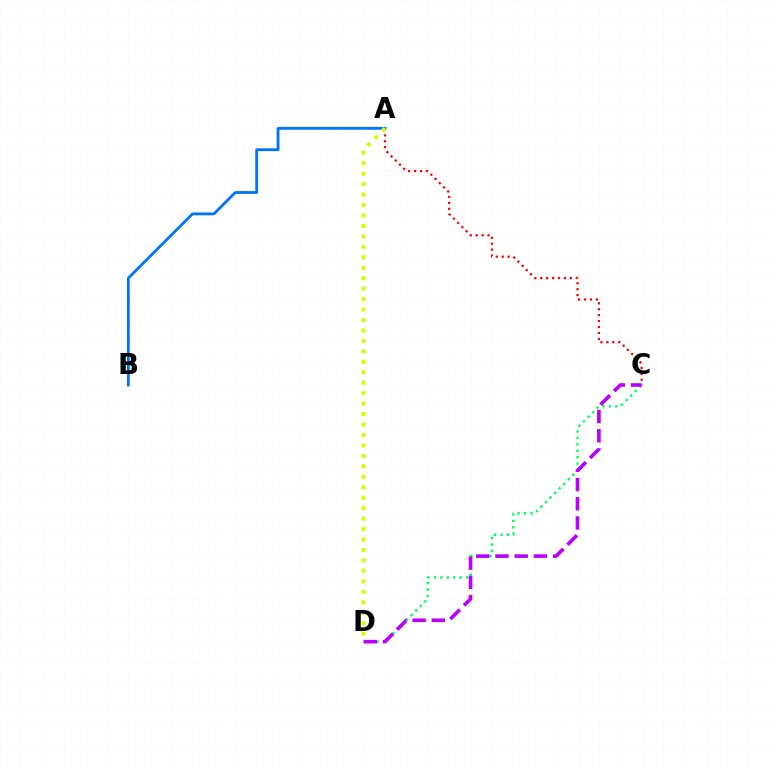{('C', 'D'): [{'color': '#00ff5c', 'line_style': 'dotted', 'thickness': 1.75}, {'color': '#b900ff', 'line_style': 'dashed', 'thickness': 2.61}], ('A', 'C'): [{'color': '#ff0000', 'line_style': 'dotted', 'thickness': 1.61}], ('A', 'B'): [{'color': '#0074ff', 'line_style': 'solid', 'thickness': 2.03}], ('A', 'D'): [{'color': '#d1ff00', 'line_style': 'dotted', 'thickness': 2.84}]}